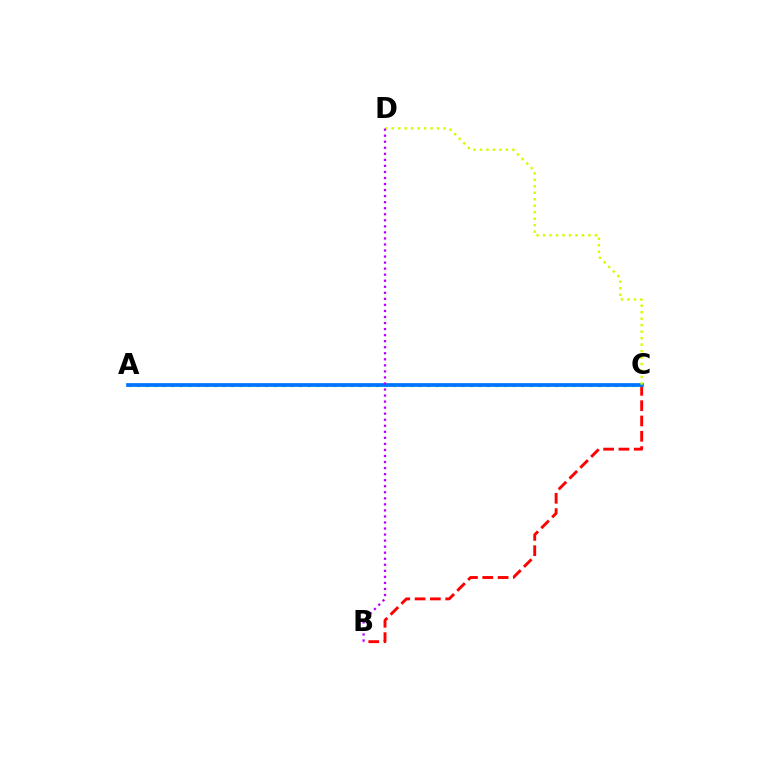{('B', 'C'): [{'color': '#ff0000', 'line_style': 'dashed', 'thickness': 2.08}], ('A', 'C'): [{'color': '#00ff5c', 'line_style': 'dotted', 'thickness': 2.32}, {'color': '#0074ff', 'line_style': 'solid', 'thickness': 2.68}], ('C', 'D'): [{'color': '#d1ff00', 'line_style': 'dotted', 'thickness': 1.76}], ('B', 'D'): [{'color': '#b900ff', 'line_style': 'dotted', 'thickness': 1.64}]}